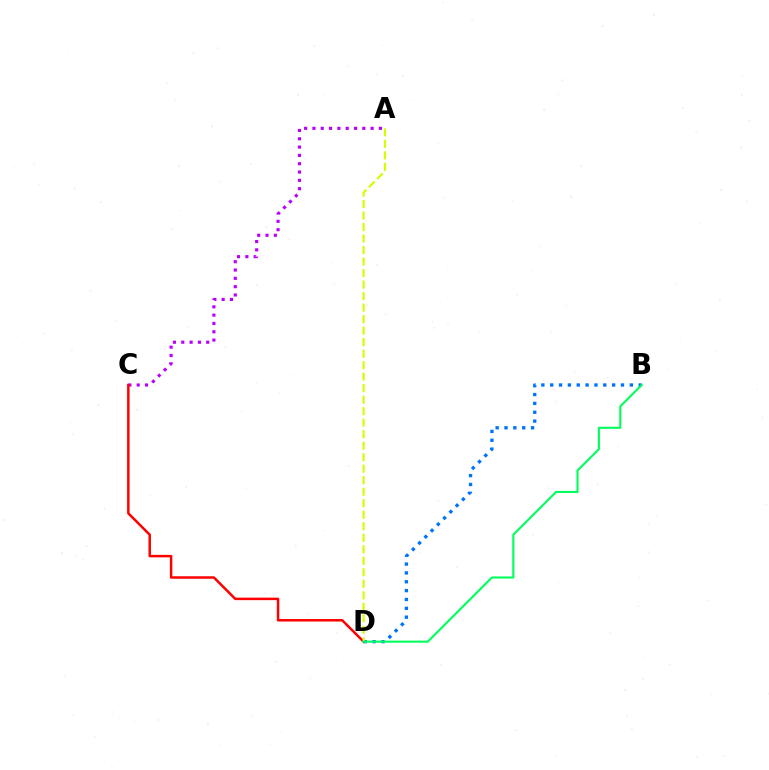{('A', 'C'): [{'color': '#b900ff', 'line_style': 'dotted', 'thickness': 2.26}], ('C', 'D'): [{'color': '#ff0000', 'line_style': 'solid', 'thickness': 1.79}], ('B', 'D'): [{'color': '#0074ff', 'line_style': 'dotted', 'thickness': 2.4}, {'color': '#00ff5c', 'line_style': 'solid', 'thickness': 1.53}], ('A', 'D'): [{'color': '#d1ff00', 'line_style': 'dashed', 'thickness': 1.56}]}